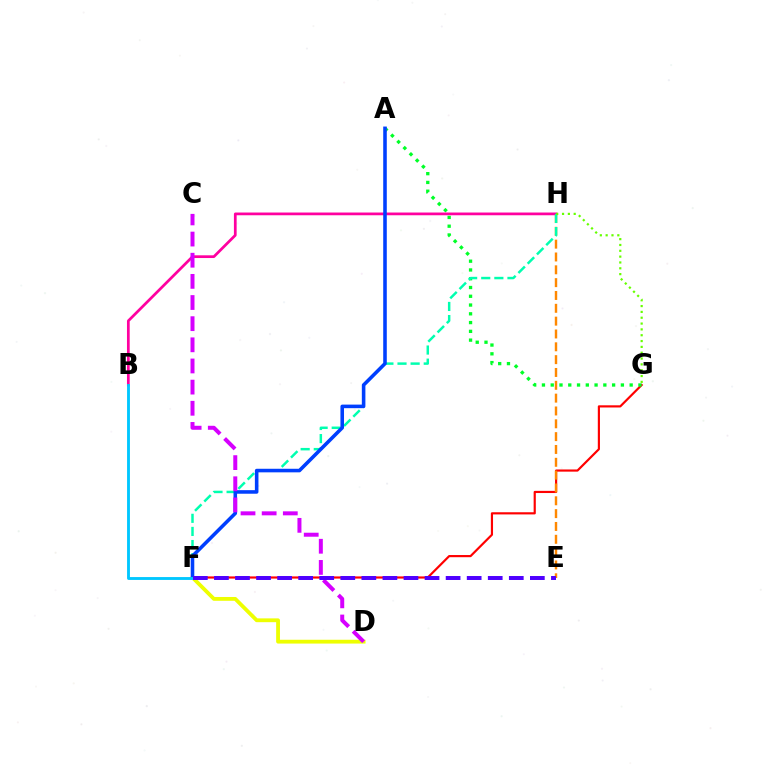{('F', 'G'): [{'color': '#ff0000', 'line_style': 'solid', 'thickness': 1.56}], ('E', 'H'): [{'color': '#ff8800', 'line_style': 'dashed', 'thickness': 1.74}], ('A', 'G'): [{'color': '#00ff27', 'line_style': 'dotted', 'thickness': 2.38}], ('B', 'H'): [{'color': '#ff00a0', 'line_style': 'solid', 'thickness': 1.96}], ('D', 'F'): [{'color': '#eeff00', 'line_style': 'solid', 'thickness': 2.74}], ('F', 'H'): [{'color': '#00ffaf', 'line_style': 'dashed', 'thickness': 1.78}], ('A', 'F'): [{'color': '#003fff', 'line_style': 'solid', 'thickness': 2.57}], ('G', 'H'): [{'color': '#66ff00', 'line_style': 'dotted', 'thickness': 1.58}], ('C', 'D'): [{'color': '#d600ff', 'line_style': 'dashed', 'thickness': 2.87}], ('B', 'F'): [{'color': '#00c7ff', 'line_style': 'solid', 'thickness': 2.06}], ('E', 'F'): [{'color': '#4f00ff', 'line_style': 'dashed', 'thickness': 2.86}]}